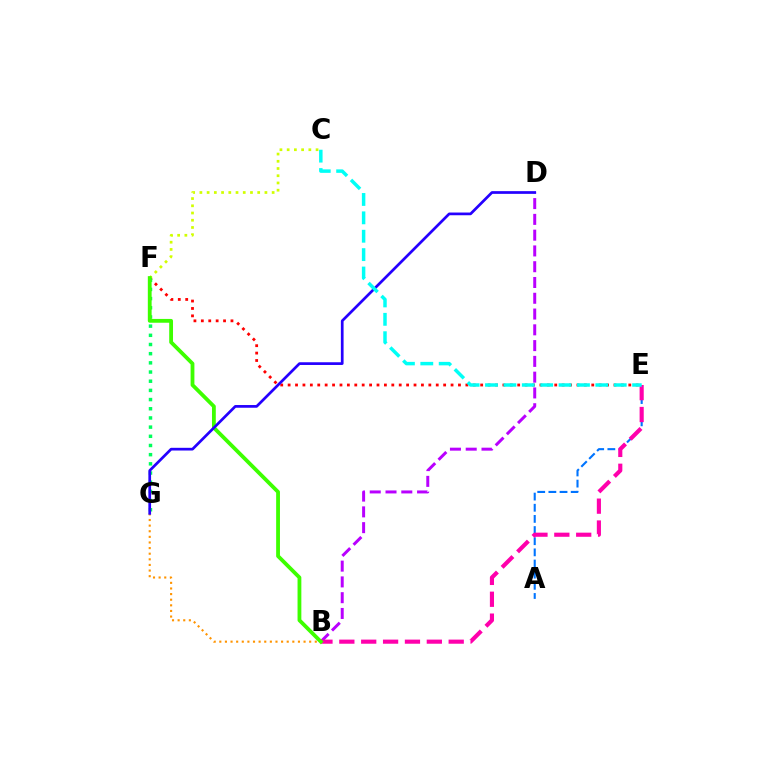{('E', 'F'): [{'color': '#ff0000', 'line_style': 'dotted', 'thickness': 2.01}], ('C', 'F'): [{'color': '#d1ff00', 'line_style': 'dotted', 'thickness': 1.96}], ('B', 'D'): [{'color': '#b900ff', 'line_style': 'dashed', 'thickness': 2.14}], ('A', 'E'): [{'color': '#0074ff', 'line_style': 'dashed', 'thickness': 1.52}], ('F', 'G'): [{'color': '#00ff5c', 'line_style': 'dotted', 'thickness': 2.49}], ('B', 'E'): [{'color': '#ff00ac', 'line_style': 'dashed', 'thickness': 2.97}], ('B', 'G'): [{'color': '#ff9400', 'line_style': 'dotted', 'thickness': 1.53}], ('B', 'F'): [{'color': '#3dff00', 'line_style': 'solid', 'thickness': 2.74}], ('D', 'G'): [{'color': '#2500ff', 'line_style': 'solid', 'thickness': 1.95}], ('C', 'E'): [{'color': '#00fff6', 'line_style': 'dashed', 'thickness': 2.5}]}